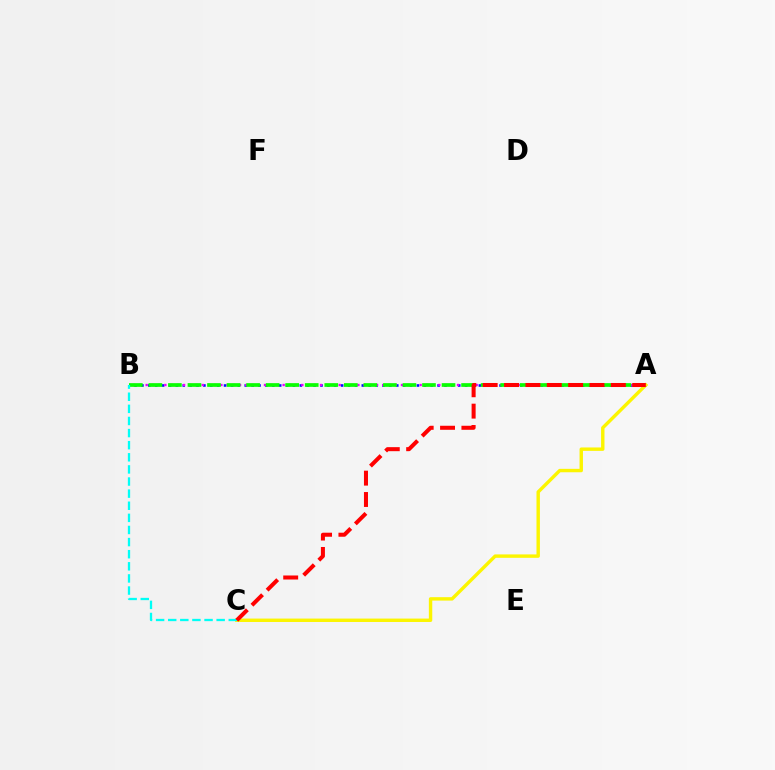{('A', 'B'): [{'color': '#0010ff', 'line_style': 'dotted', 'thickness': 1.87}, {'color': '#ee00ff', 'line_style': 'dotted', 'thickness': 1.69}, {'color': '#08ff00', 'line_style': 'dashed', 'thickness': 2.66}], ('A', 'C'): [{'color': '#fcf500', 'line_style': 'solid', 'thickness': 2.46}, {'color': '#ff0000', 'line_style': 'dashed', 'thickness': 2.9}], ('B', 'C'): [{'color': '#00fff6', 'line_style': 'dashed', 'thickness': 1.65}]}